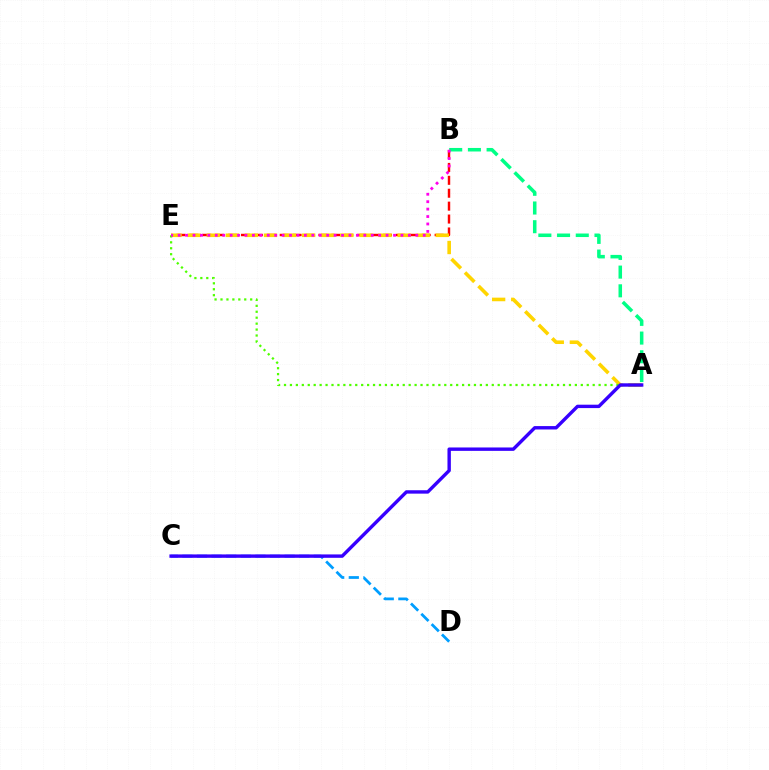{('B', 'E'): [{'color': '#ff0000', 'line_style': 'dashed', 'thickness': 1.75}, {'color': '#ff00ed', 'line_style': 'dotted', 'thickness': 2.02}], ('A', 'B'): [{'color': '#00ff86', 'line_style': 'dashed', 'thickness': 2.54}], ('A', 'E'): [{'color': '#ffd500', 'line_style': 'dashed', 'thickness': 2.59}, {'color': '#4fff00', 'line_style': 'dotted', 'thickness': 1.61}], ('C', 'D'): [{'color': '#009eff', 'line_style': 'dashed', 'thickness': 1.98}], ('A', 'C'): [{'color': '#3700ff', 'line_style': 'solid', 'thickness': 2.44}]}